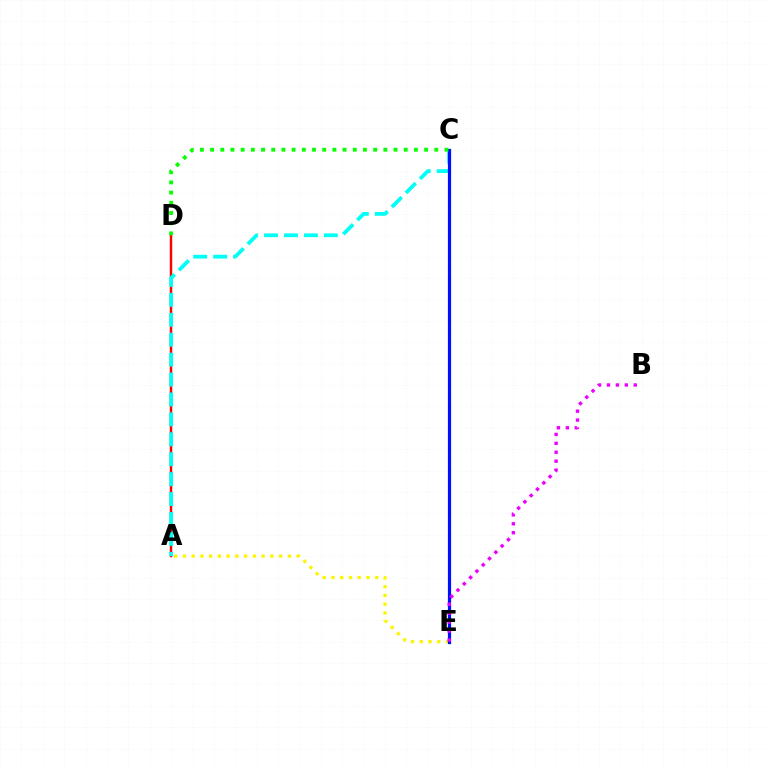{('A', 'D'): [{'color': '#ff0000', 'line_style': 'solid', 'thickness': 1.77}], ('A', 'E'): [{'color': '#fcf500', 'line_style': 'dotted', 'thickness': 2.38}], ('A', 'C'): [{'color': '#00fff6', 'line_style': 'dashed', 'thickness': 2.71}], ('C', 'E'): [{'color': '#0010ff', 'line_style': 'solid', 'thickness': 2.31}], ('B', 'E'): [{'color': '#ee00ff', 'line_style': 'dotted', 'thickness': 2.42}], ('C', 'D'): [{'color': '#08ff00', 'line_style': 'dotted', 'thickness': 2.77}]}